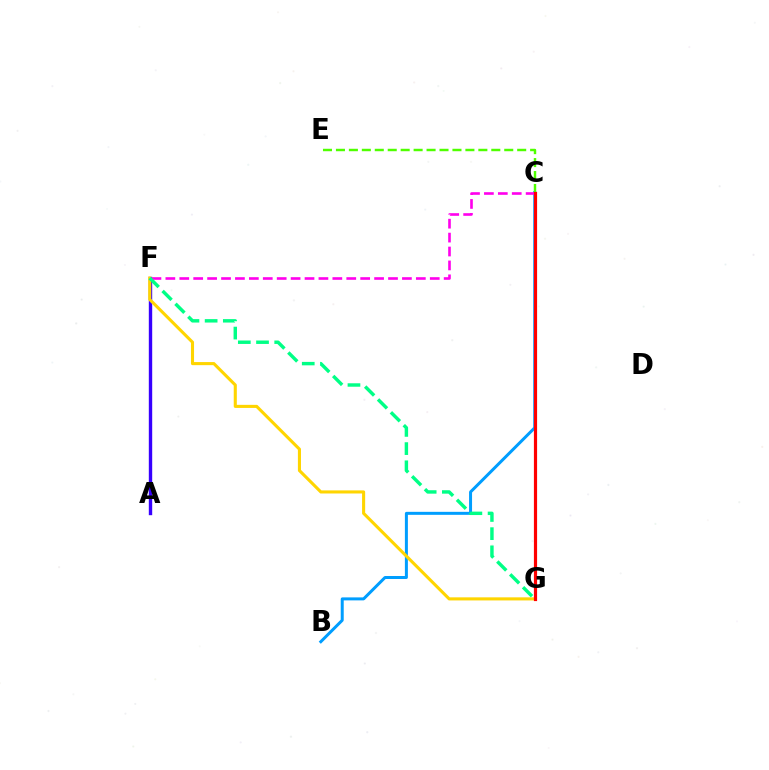{('B', 'C'): [{'color': '#009eff', 'line_style': 'solid', 'thickness': 2.16}], ('C', 'E'): [{'color': '#4fff00', 'line_style': 'dashed', 'thickness': 1.76}], ('A', 'F'): [{'color': '#3700ff', 'line_style': 'solid', 'thickness': 2.44}], ('C', 'F'): [{'color': '#ff00ed', 'line_style': 'dashed', 'thickness': 1.89}], ('F', 'G'): [{'color': '#ffd500', 'line_style': 'solid', 'thickness': 2.22}, {'color': '#00ff86', 'line_style': 'dashed', 'thickness': 2.47}], ('C', 'G'): [{'color': '#ff0000', 'line_style': 'solid', 'thickness': 2.3}]}